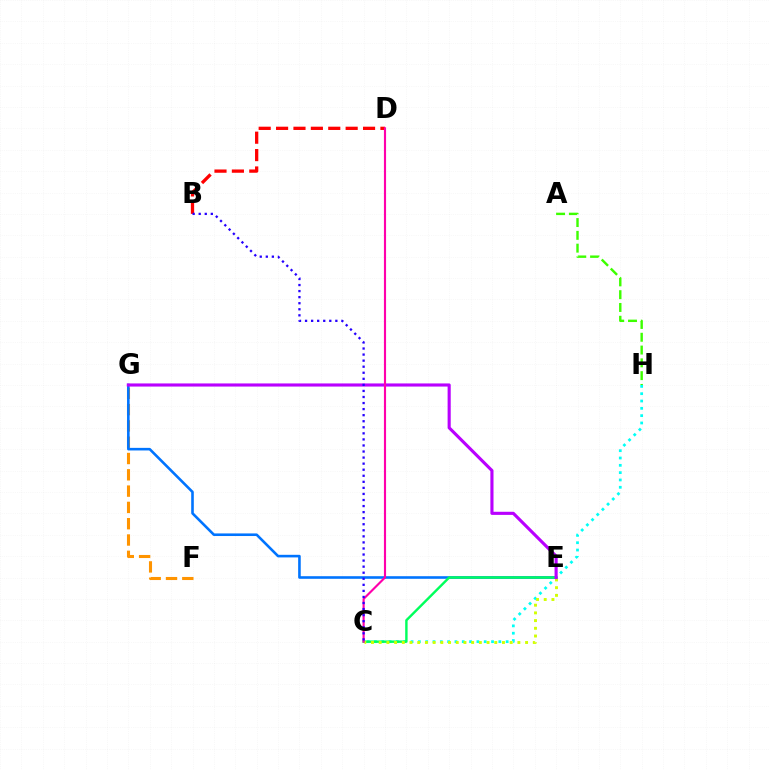{('F', 'G'): [{'color': '#ff9400', 'line_style': 'dashed', 'thickness': 2.21}], ('C', 'H'): [{'color': '#00fff6', 'line_style': 'dotted', 'thickness': 1.99}], ('E', 'G'): [{'color': '#0074ff', 'line_style': 'solid', 'thickness': 1.87}, {'color': '#b900ff', 'line_style': 'solid', 'thickness': 2.25}], ('C', 'E'): [{'color': '#00ff5c', 'line_style': 'solid', 'thickness': 1.74}, {'color': '#d1ff00', 'line_style': 'dotted', 'thickness': 2.09}], ('A', 'H'): [{'color': '#3dff00', 'line_style': 'dashed', 'thickness': 1.74}], ('B', 'D'): [{'color': '#ff0000', 'line_style': 'dashed', 'thickness': 2.36}], ('C', 'D'): [{'color': '#ff00ac', 'line_style': 'solid', 'thickness': 1.54}], ('B', 'C'): [{'color': '#2500ff', 'line_style': 'dotted', 'thickness': 1.65}]}